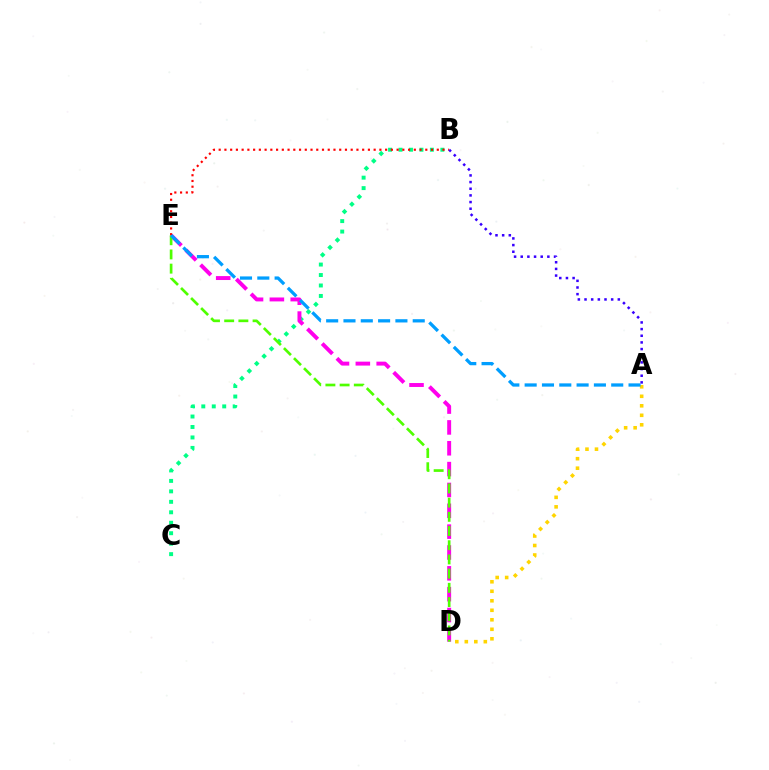{('B', 'C'): [{'color': '#00ff86', 'line_style': 'dotted', 'thickness': 2.84}], ('D', 'E'): [{'color': '#ff00ed', 'line_style': 'dashed', 'thickness': 2.83}, {'color': '#4fff00', 'line_style': 'dashed', 'thickness': 1.93}], ('A', 'D'): [{'color': '#ffd500', 'line_style': 'dotted', 'thickness': 2.58}], ('B', 'E'): [{'color': '#ff0000', 'line_style': 'dotted', 'thickness': 1.56}], ('A', 'E'): [{'color': '#009eff', 'line_style': 'dashed', 'thickness': 2.35}], ('A', 'B'): [{'color': '#3700ff', 'line_style': 'dotted', 'thickness': 1.81}]}